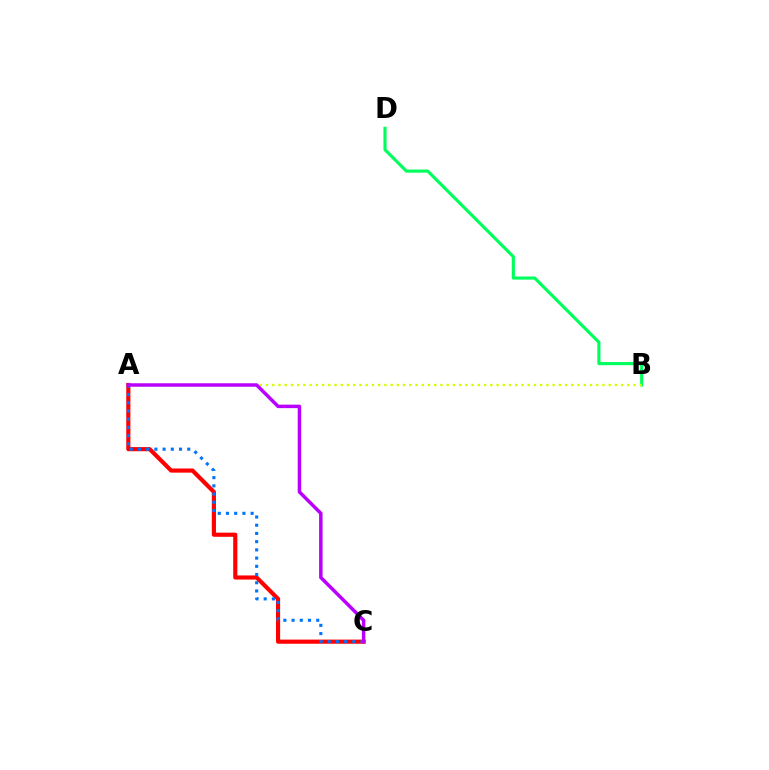{('A', 'C'): [{'color': '#ff0000', 'line_style': 'solid', 'thickness': 2.98}, {'color': '#0074ff', 'line_style': 'dotted', 'thickness': 2.23}, {'color': '#b900ff', 'line_style': 'solid', 'thickness': 2.5}], ('B', 'D'): [{'color': '#00ff5c', 'line_style': 'solid', 'thickness': 2.25}], ('A', 'B'): [{'color': '#d1ff00', 'line_style': 'dotted', 'thickness': 1.69}]}